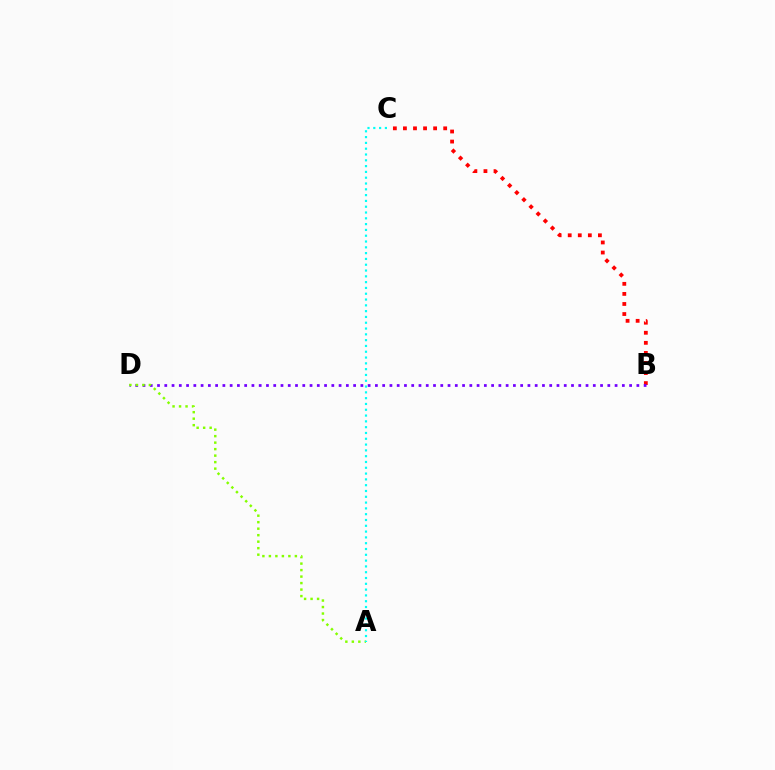{('B', 'C'): [{'color': '#ff0000', 'line_style': 'dotted', 'thickness': 2.73}], ('B', 'D'): [{'color': '#7200ff', 'line_style': 'dotted', 'thickness': 1.97}], ('A', 'D'): [{'color': '#84ff00', 'line_style': 'dotted', 'thickness': 1.77}], ('A', 'C'): [{'color': '#00fff6', 'line_style': 'dotted', 'thickness': 1.58}]}